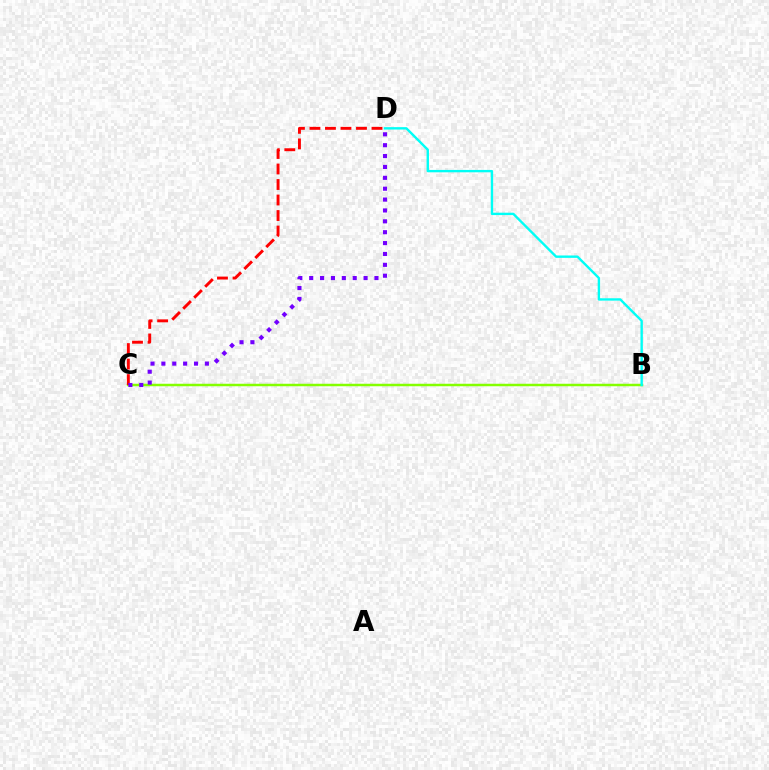{('B', 'C'): [{'color': '#84ff00', 'line_style': 'solid', 'thickness': 1.79}], ('C', 'D'): [{'color': '#ff0000', 'line_style': 'dashed', 'thickness': 2.11}, {'color': '#7200ff', 'line_style': 'dotted', 'thickness': 2.96}], ('B', 'D'): [{'color': '#00fff6', 'line_style': 'solid', 'thickness': 1.71}]}